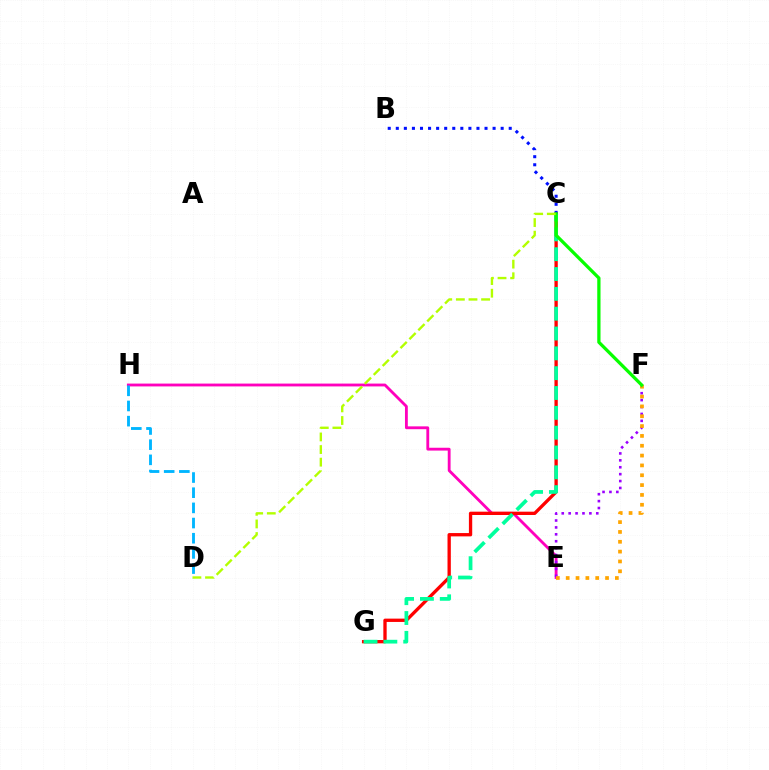{('E', 'H'): [{'color': '#ff00bd', 'line_style': 'solid', 'thickness': 2.04}], ('C', 'G'): [{'color': '#ff0000', 'line_style': 'solid', 'thickness': 2.39}, {'color': '#00ff9d', 'line_style': 'dashed', 'thickness': 2.69}], ('B', 'C'): [{'color': '#0010ff', 'line_style': 'dotted', 'thickness': 2.19}], ('E', 'F'): [{'color': '#9b00ff', 'line_style': 'dotted', 'thickness': 1.88}, {'color': '#ffa500', 'line_style': 'dotted', 'thickness': 2.67}], ('C', 'F'): [{'color': '#08ff00', 'line_style': 'solid', 'thickness': 2.35}], ('C', 'D'): [{'color': '#b3ff00', 'line_style': 'dashed', 'thickness': 1.71}], ('D', 'H'): [{'color': '#00b5ff', 'line_style': 'dashed', 'thickness': 2.06}]}